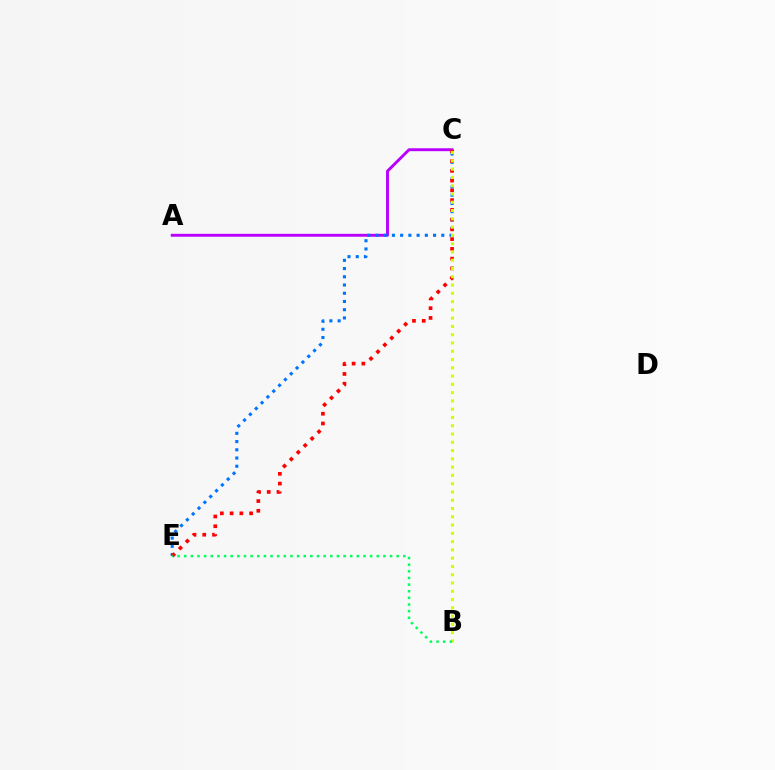{('A', 'C'): [{'color': '#b900ff', 'line_style': 'solid', 'thickness': 2.1}], ('C', 'E'): [{'color': '#0074ff', 'line_style': 'dotted', 'thickness': 2.24}, {'color': '#ff0000', 'line_style': 'dotted', 'thickness': 2.65}], ('B', 'C'): [{'color': '#d1ff00', 'line_style': 'dotted', 'thickness': 2.25}], ('B', 'E'): [{'color': '#00ff5c', 'line_style': 'dotted', 'thickness': 1.8}]}